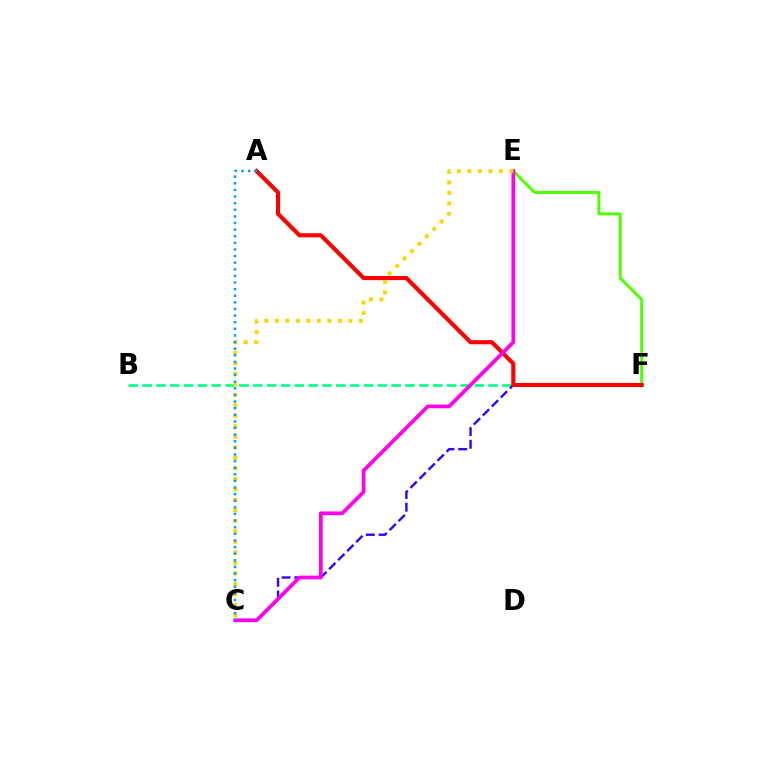{('B', 'F'): [{'color': '#00ff86', 'line_style': 'dashed', 'thickness': 1.88}], ('C', 'F'): [{'color': '#3700ff', 'line_style': 'dashed', 'thickness': 1.73}], ('E', 'F'): [{'color': '#4fff00', 'line_style': 'solid', 'thickness': 2.12}], ('A', 'F'): [{'color': '#ff0000', 'line_style': 'solid', 'thickness': 2.96}], ('C', 'E'): [{'color': '#ff00ed', 'line_style': 'solid', 'thickness': 2.68}, {'color': '#ffd500', 'line_style': 'dotted', 'thickness': 2.85}], ('A', 'C'): [{'color': '#009eff', 'line_style': 'dotted', 'thickness': 1.8}]}